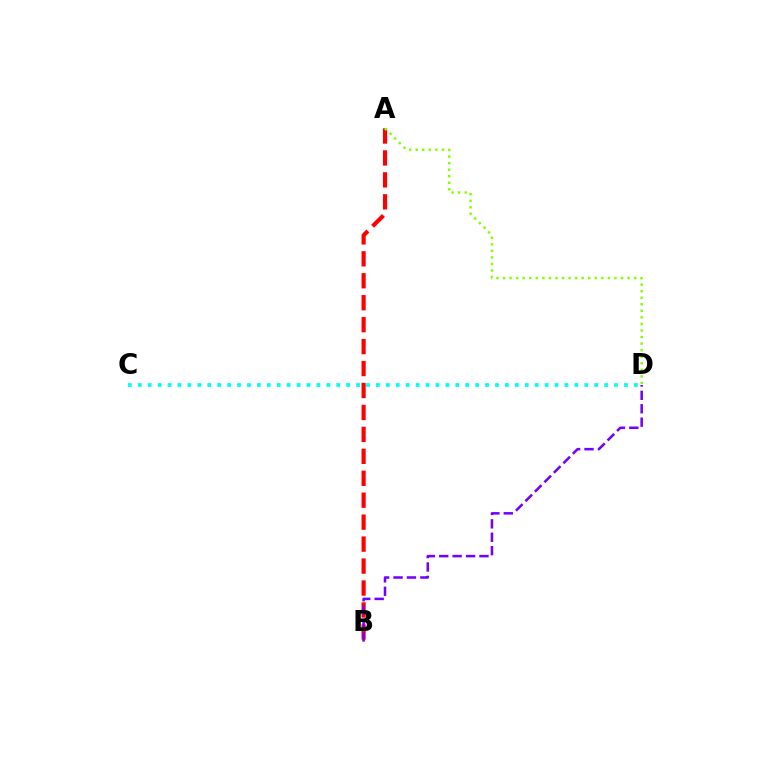{('A', 'B'): [{'color': '#ff0000', 'line_style': 'dashed', 'thickness': 2.98}], ('B', 'D'): [{'color': '#7200ff', 'line_style': 'dashed', 'thickness': 1.82}], ('A', 'D'): [{'color': '#84ff00', 'line_style': 'dotted', 'thickness': 1.78}], ('C', 'D'): [{'color': '#00fff6', 'line_style': 'dotted', 'thickness': 2.7}]}